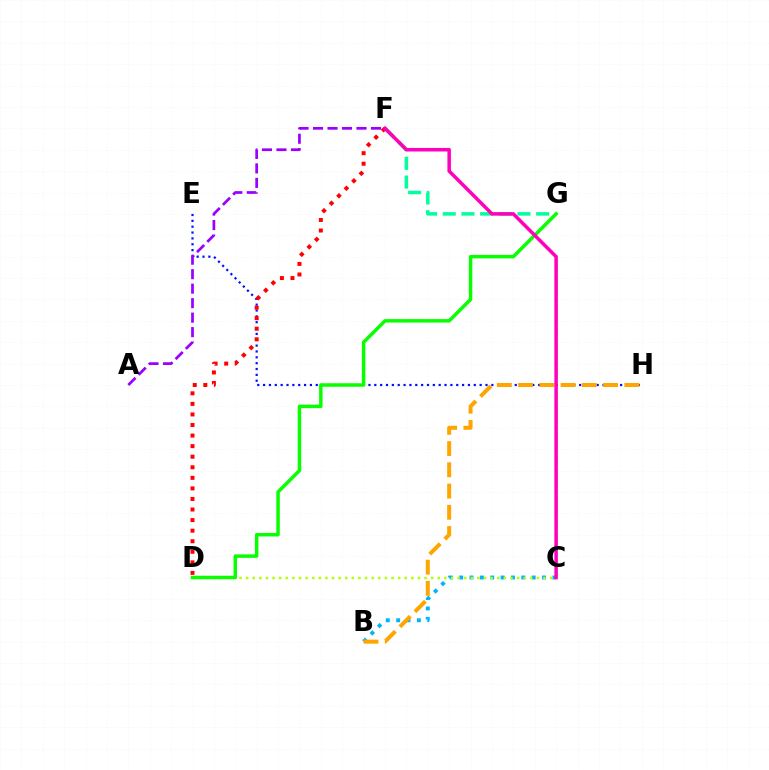{('E', 'H'): [{'color': '#0010ff', 'line_style': 'dotted', 'thickness': 1.59}], ('B', 'C'): [{'color': '#00b5ff', 'line_style': 'dotted', 'thickness': 2.81}], ('B', 'H'): [{'color': '#ffa500', 'line_style': 'dashed', 'thickness': 2.89}], ('F', 'G'): [{'color': '#00ff9d', 'line_style': 'dashed', 'thickness': 2.54}], ('D', 'F'): [{'color': '#ff0000', 'line_style': 'dotted', 'thickness': 2.87}], ('A', 'F'): [{'color': '#9b00ff', 'line_style': 'dashed', 'thickness': 1.97}], ('C', 'D'): [{'color': '#b3ff00', 'line_style': 'dotted', 'thickness': 1.8}], ('D', 'G'): [{'color': '#08ff00', 'line_style': 'solid', 'thickness': 2.49}], ('C', 'F'): [{'color': '#ff00bd', 'line_style': 'solid', 'thickness': 2.53}]}